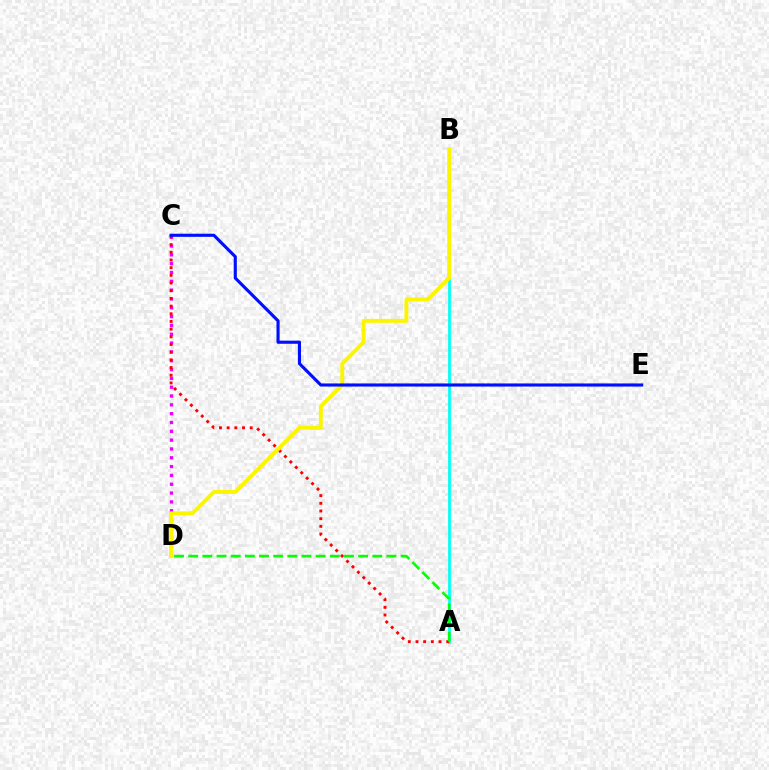{('A', 'B'): [{'color': '#00fff6', 'line_style': 'solid', 'thickness': 1.99}], ('C', 'D'): [{'color': '#ee00ff', 'line_style': 'dotted', 'thickness': 2.4}], ('A', 'C'): [{'color': '#ff0000', 'line_style': 'dotted', 'thickness': 2.09}], ('B', 'D'): [{'color': '#fcf500', 'line_style': 'solid', 'thickness': 2.81}], ('A', 'D'): [{'color': '#08ff00', 'line_style': 'dashed', 'thickness': 1.92}], ('C', 'E'): [{'color': '#0010ff', 'line_style': 'solid', 'thickness': 2.25}]}